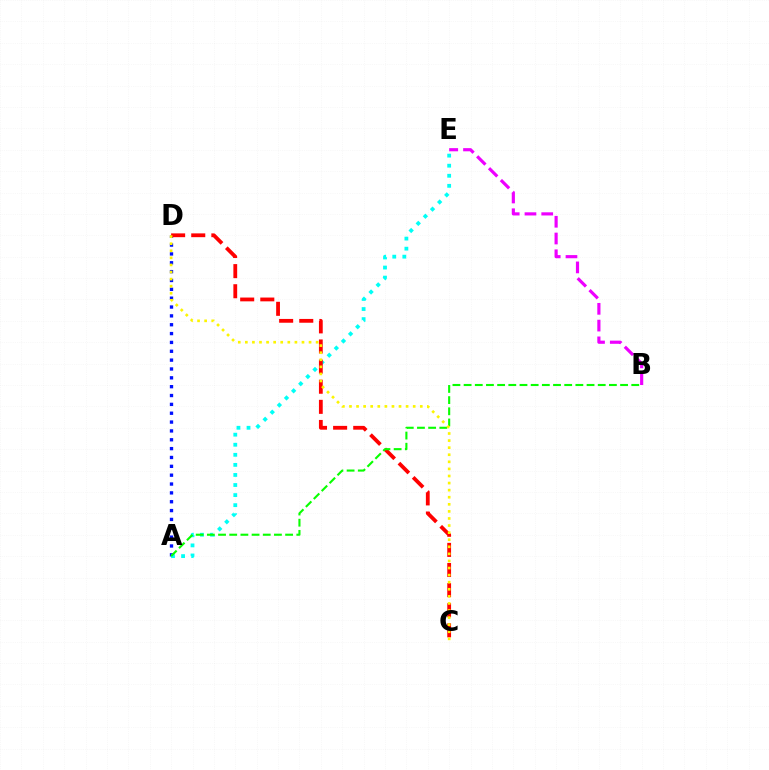{('A', 'D'): [{'color': '#0010ff', 'line_style': 'dotted', 'thickness': 2.4}], ('A', 'E'): [{'color': '#00fff6', 'line_style': 'dotted', 'thickness': 2.74}], ('C', 'D'): [{'color': '#ff0000', 'line_style': 'dashed', 'thickness': 2.73}, {'color': '#fcf500', 'line_style': 'dotted', 'thickness': 1.92}], ('A', 'B'): [{'color': '#08ff00', 'line_style': 'dashed', 'thickness': 1.52}], ('B', 'E'): [{'color': '#ee00ff', 'line_style': 'dashed', 'thickness': 2.28}]}